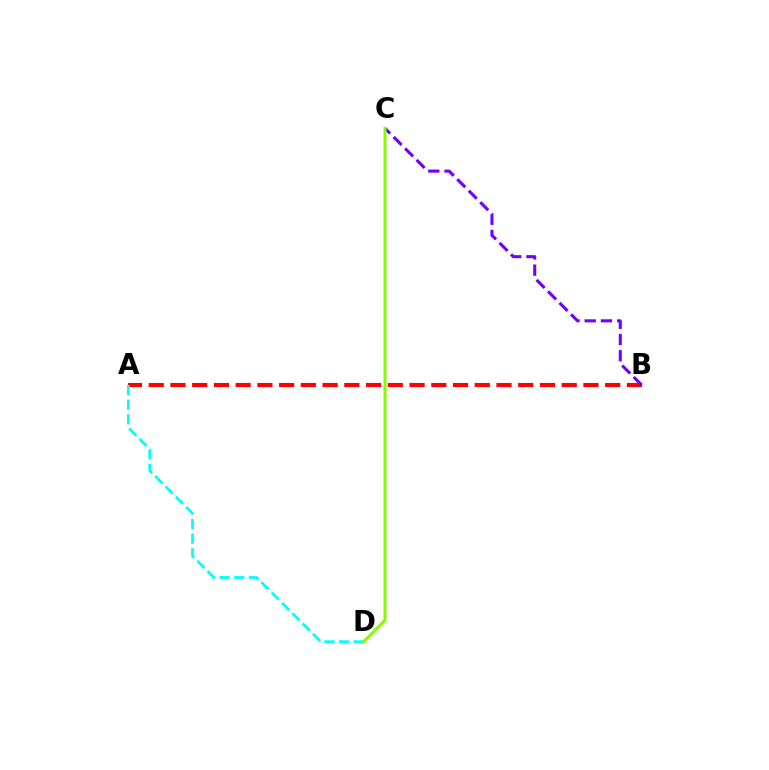{('A', 'B'): [{'color': '#ff0000', 'line_style': 'dashed', 'thickness': 2.95}], ('B', 'C'): [{'color': '#7200ff', 'line_style': 'dashed', 'thickness': 2.21}], ('A', 'D'): [{'color': '#00fff6', 'line_style': 'dashed', 'thickness': 1.98}], ('C', 'D'): [{'color': '#84ff00', 'line_style': 'solid', 'thickness': 2.17}]}